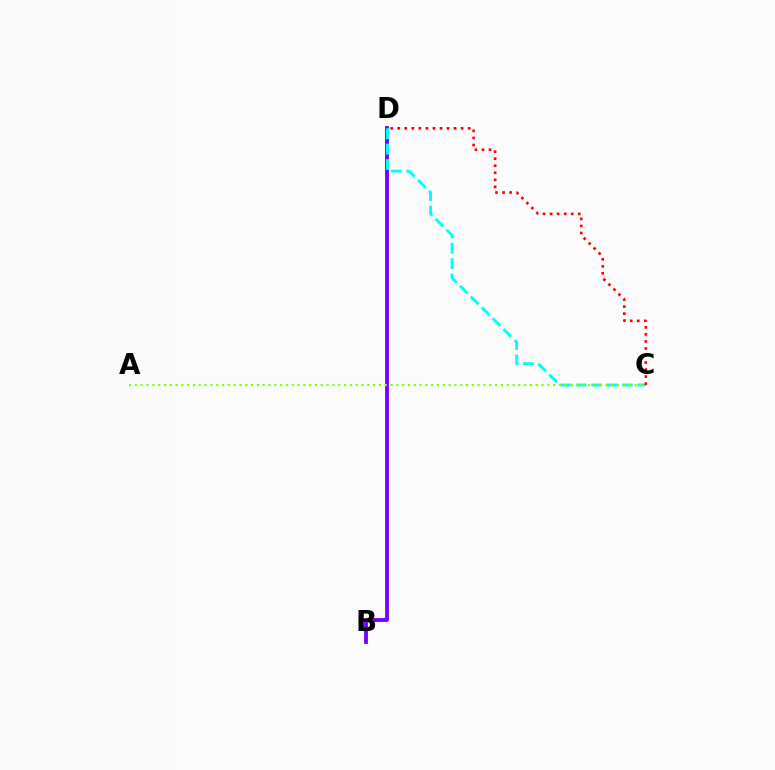{('B', 'D'): [{'color': '#7200ff', 'line_style': 'solid', 'thickness': 2.74}], ('C', 'D'): [{'color': '#00fff6', 'line_style': 'dashed', 'thickness': 2.09}, {'color': '#ff0000', 'line_style': 'dotted', 'thickness': 1.91}], ('A', 'C'): [{'color': '#84ff00', 'line_style': 'dotted', 'thickness': 1.58}]}